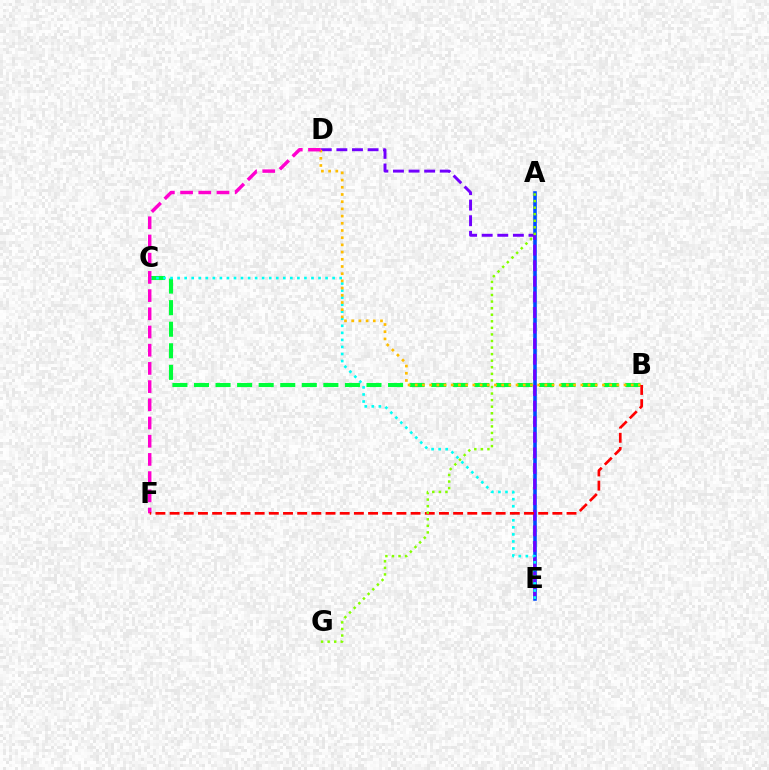{('B', 'C'): [{'color': '#00ff39', 'line_style': 'dashed', 'thickness': 2.93}], ('A', 'E'): [{'color': '#004bff', 'line_style': 'solid', 'thickness': 2.58}], ('D', 'E'): [{'color': '#7200ff', 'line_style': 'dashed', 'thickness': 2.12}], ('C', 'E'): [{'color': '#00fff6', 'line_style': 'dotted', 'thickness': 1.91}], ('B', 'D'): [{'color': '#ffbd00', 'line_style': 'dotted', 'thickness': 1.96}], ('D', 'F'): [{'color': '#ff00cf', 'line_style': 'dashed', 'thickness': 2.47}], ('B', 'F'): [{'color': '#ff0000', 'line_style': 'dashed', 'thickness': 1.93}], ('A', 'G'): [{'color': '#84ff00', 'line_style': 'dotted', 'thickness': 1.78}]}